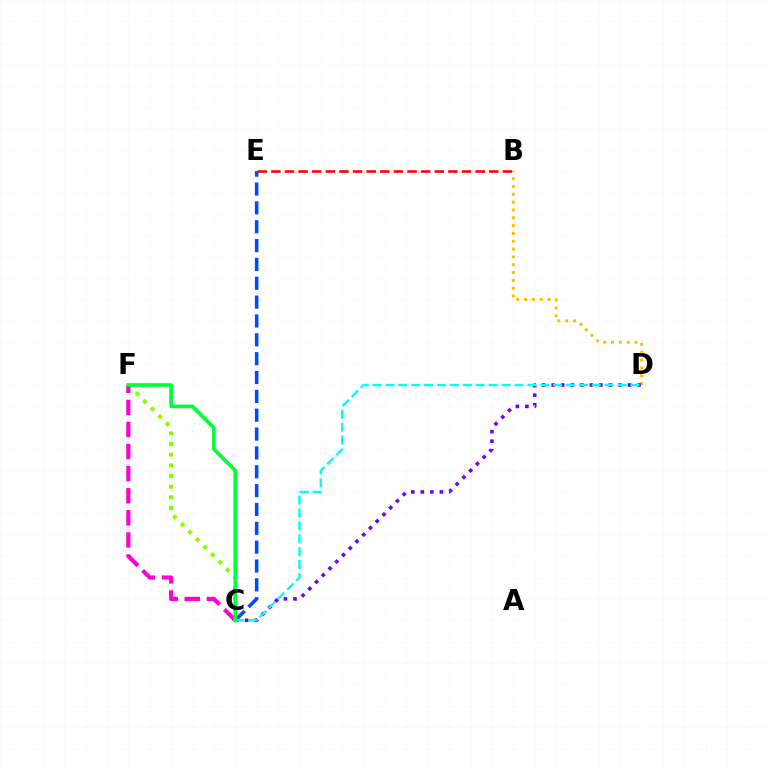{('C', 'E'): [{'color': '#004bff', 'line_style': 'dashed', 'thickness': 2.56}], ('C', 'F'): [{'color': '#84ff00', 'line_style': 'dotted', 'thickness': 2.9}, {'color': '#ff00cf', 'line_style': 'dashed', 'thickness': 3.0}, {'color': '#00ff39', 'line_style': 'solid', 'thickness': 2.64}], ('B', 'D'): [{'color': '#ffbd00', 'line_style': 'dotted', 'thickness': 2.12}], ('B', 'E'): [{'color': '#ff0000', 'line_style': 'dashed', 'thickness': 1.85}], ('C', 'D'): [{'color': '#7200ff', 'line_style': 'dotted', 'thickness': 2.59}, {'color': '#00fff6', 'line_style': 'dashed', 'thickness': 1.75}]}